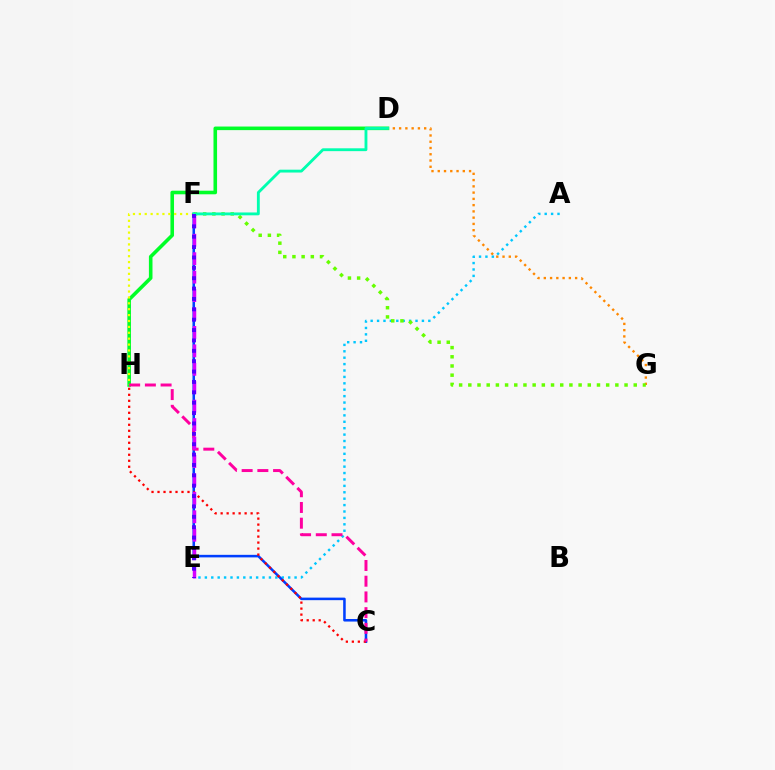{('D', 'H'): [{'color': '#00ff27', 'line_style': 'solid', 'thickness': 2.58}], ('A', 'E'): [{'color': '#00c7ff', 'line_style': 'dotted', 'thickness': 1.74}], ('F', 'H'): [{'color': '#eeff00', 'line_style': 'dotted', 'thickness': 1.6}], ('C', 'F'): [{'color': '#003fff', 'line_style': 'solid', 'thickness': 1.84}], ('D', 'G'): [{'color': '#ff8800', 'line_style': 'dotted', 'thickness': 1.7}], ('C', 'H'): [{'color': '#ff0000', 'line_style': 'dotted', 'thickness': 1.63}, {'color': '#ff00a0', 'line_style': 'dashed', 'thickness': 2.14}], ('E', 'F'): [{'color': '#d600ff', 'line_style': 'dashed', 'thickness': 2.5}, {'color': '#4f00ff', 'line_style': 'dotted', 'thickness': 2.82}], ('F', 'G'): [{'color': '#66ff00', 'line_style': 'dotted', 'thickness': 2.5}], ('D', 'F'): [{'color': '#00ffaf', 'line_style': 'solid', 'thickness': 2.05}]}